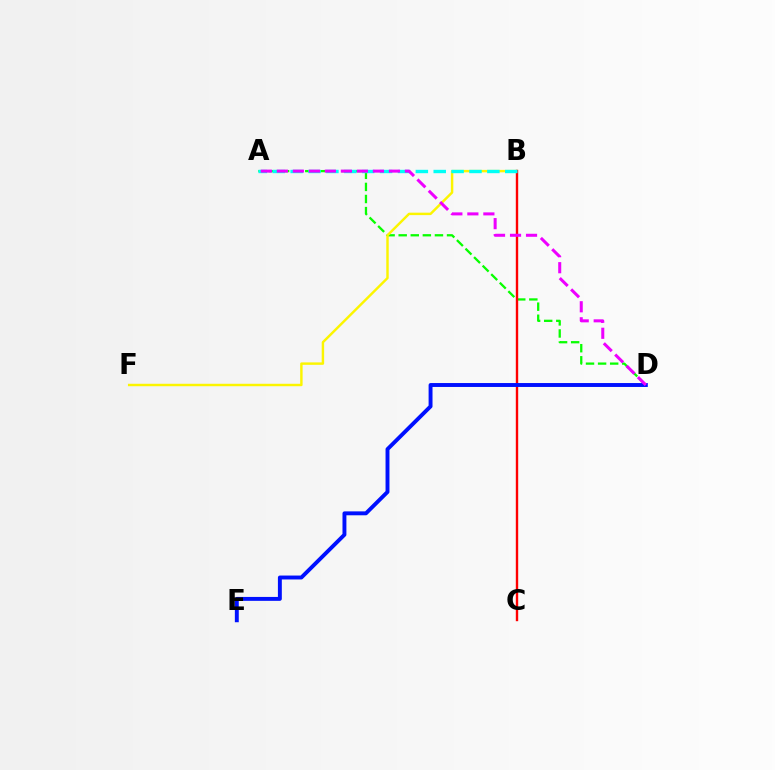{('A', 'D'): [{'color': '#08ff00', 'line_style': 'dashed', 'thickness': 1.64}, {'color': '#ee00ff', 'line_style': 'dashed', 'thickness': 2.18}], ('B', 'F'): [{'color': '#fcf500', 'line_style': 'solid', 'thickness': 1.76}], ('B', 'C'): [{'color': '#ff0000', 'line_style': 'solid', 'thickness': 1.72}], ('D', 'E'): [{'color': '#0010ff', 'line_style': 'solid', 'thickness': 2.82}], ('A', 'B'): [{'color': '#00fff6', 'line_style': 'dashed', 'thickness': 2.43}]}